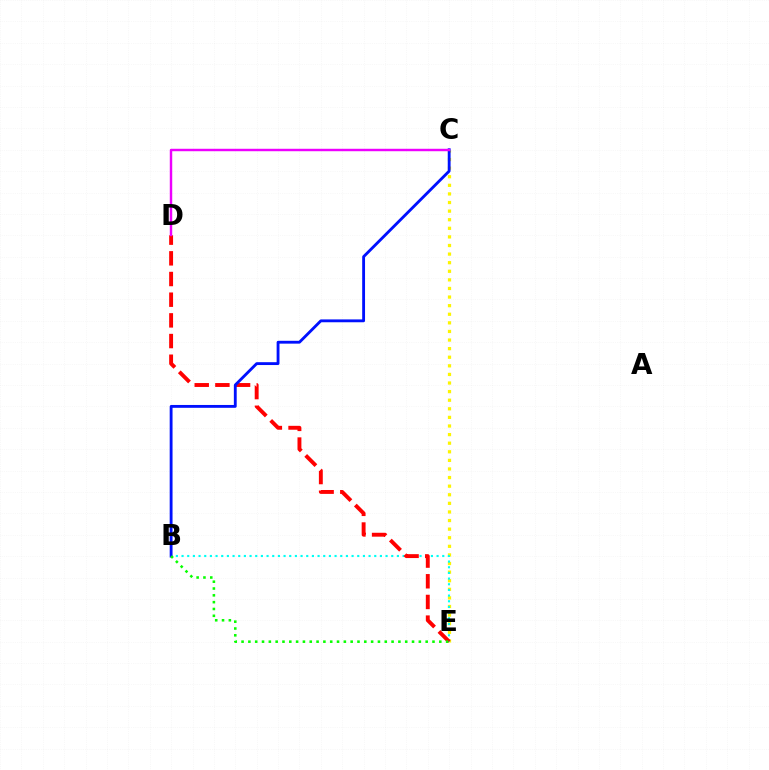{('C', 'E'): [{'color': '#fcf500', 'line_style': 'dotted', 'thickness': 2.34}], ('B', 'E'): [{'color': '#00fff6', 'line_style': 'dotted', 'thickness': 1.54}, {'color': '#08ff00', 'line_style': 'dotted', 'thickness': 1.85}], ('D', 'E'): [{'color': '#ff0000', 'line_style': 'dashed', 'thickness': 2.81}], ('B', 'C'): [{'color': '#0010ff', 'line_style': 'solid', 'thickness': 2.05}], ('C', 'D'): [{'color': '#ee00ff', 'line_style': 'solid', 'thickness': 1.76}]}